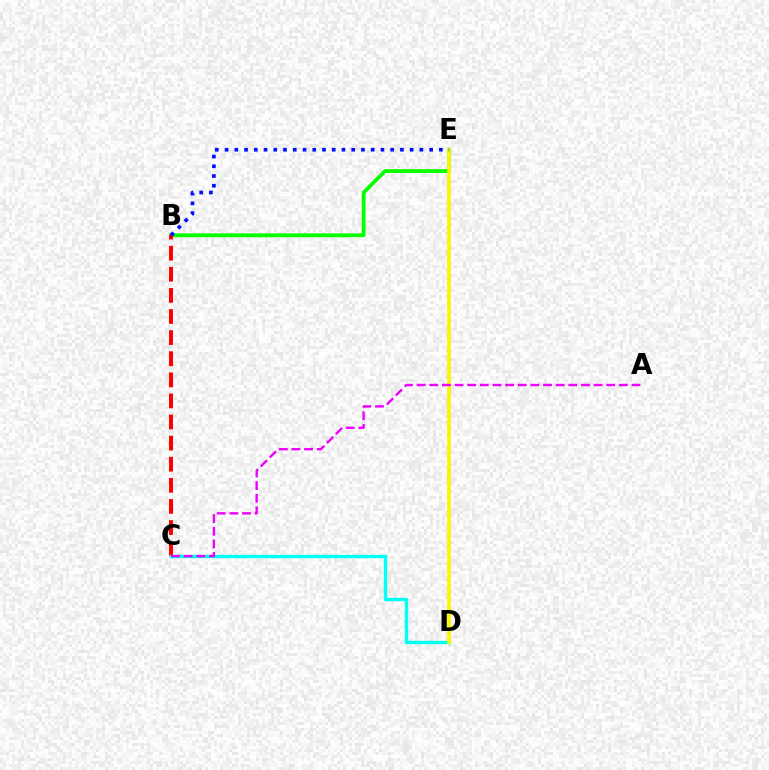{('B', 'E'): [{'color': '#08ff00', 'line_style': 'solid', 'thickness': 2.72}, {'color': '#0010ff', 'line_style': 'dotted', 'thickness': 2.65}], ('B', 'C'): [{'color': '#ff0000', 'line_style': 'dashed', 'thickness': 2.87}], ('C', 'D'): [{'color': '#00fff6', 'line_style': 'solid', 'thickness': 2.44}], ('D', 'E'): [{'color': '#fcf500', 'line_style': 'solid', 'thickness': 2.72}], ('A', 'C'): [{'color': '#ee00ff', 'line_style': 'dashed', 'thickness': 1.72}]}